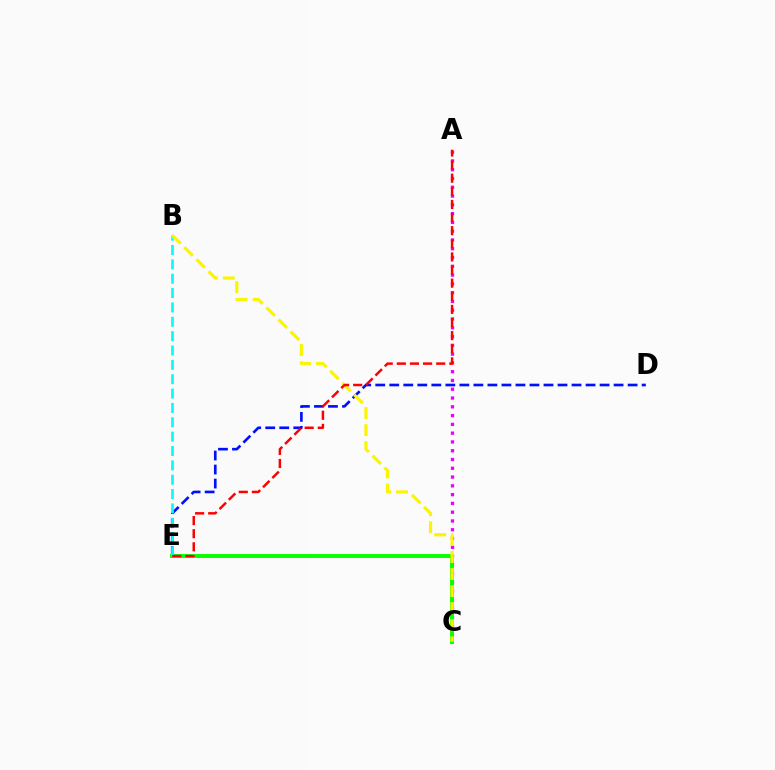{('A', 'C'): [{'color': '#ee00ff', 'line_style': 'dotted', 'thickness': 2.39}], ('D', 'E'): [{'color': '#0010ff', 'line_style': 'dashed', 'thickness': 1.9}], ('C', 'E'): [{'color': '#08ff00', 'line_style': 'solid', 'thickness': 2.82}], ('B', 'E'): [{'color': '#00fff6', 'line_style': 'dashed', 'thickness': 1.95}], ('B', 'C'): [{'color': '#fcf500', 'line_style': 'dashed', 'thickness': 2.32}], ('A', 'E'): [{'color': '#ff0000', 'line_style': 'dashed', 'thickness': 1.78}]}